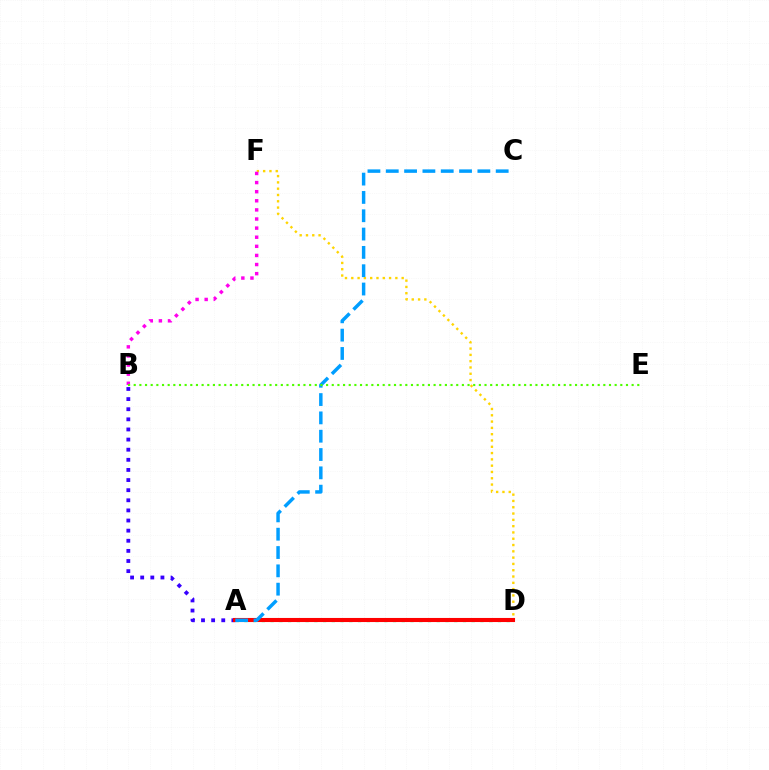{('D', 'F'): [{'color': '#ffd500', 'line_style': 'dotted', 'thickness': 1.71}], ('A', 'D'): [{'color': '#00ff86', 'line_style': 'dotted', 'thickness': 2.38}, {'color': '#ff0000', 'line_style': 'solid', 'thickness': 2.94}], ('A', 'B'): [{'color': '#3700ff', 'line_style': 'dotted', 'thickness': 2.75}], ('B', 'F'): [{'color': '#ff00ed', 'line_style': 'dotted', 'thickness': 2.47}], ('A', 'C'): [{'color': '#009eff', 'line_style': 'dashed', 'thickness': 2.49}], ('B', 'E'): [{'color': '#4fff00', 'line_style': 'dotted', 'thickness': 1.54}]}